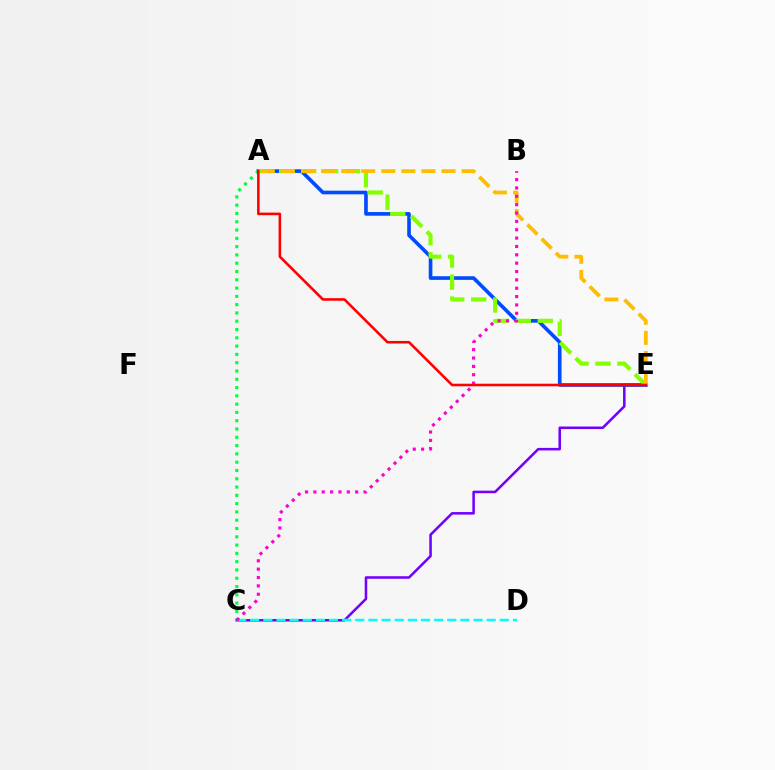{('C', 'E'): [{'color': '#7200ff', 'line_style': 'solid', 'thickness': 1.83}], ('A', 'E'): [{'color': '#004bff', 'line_style': 'solid', 'thickness': 2.62}, {'color': '#84ff00', 'line_style': 'dashed', 'thickness': 2.99}, {'color': '#ffbd00', 'line_style': 'dashed', 'thickness': 2.73}, {'color': '#ff0000', 'line_style': 'solid', 'thickness': 1.86}], ('A', 'C'): [{'color': '#00ff39', 'line_style': 'dotted', 'thickness': 2.25}], ('C', 'D'): [{'color': '#00fff6', 'line_style': 'dashed', 'thickness': 1.78}], ('B', 'C'): [{'color': '#ff00cf', 'line_style': 'dotted', 'thickness': 2.27}]}